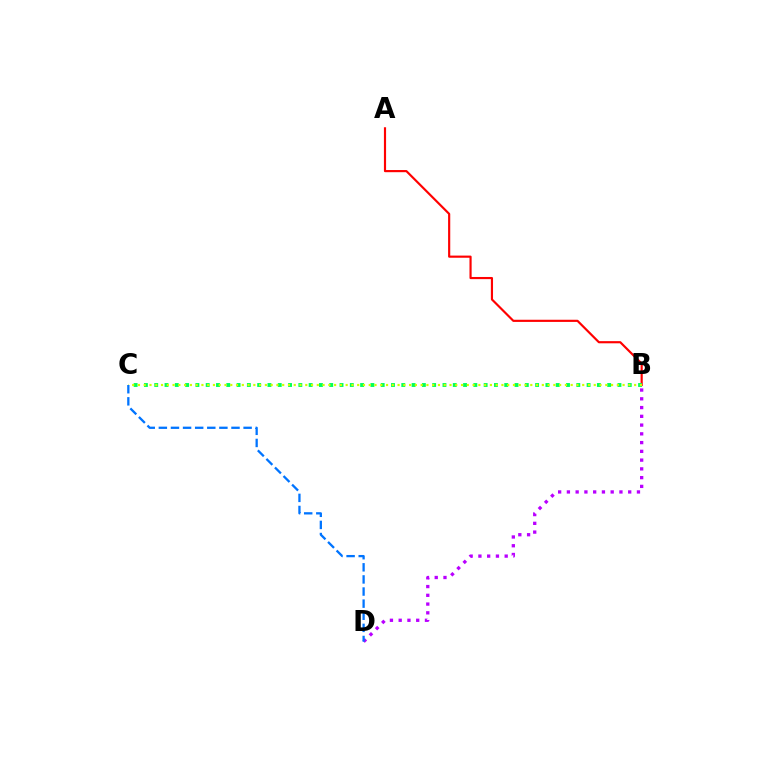{('A', 'B'): [{'color': '#ff0000', 'line_style': 'solid', 'thickness': 1.56}], ('B', 'D'): [{'color': '#b900ff', 'line_style': 'dotted', 'thickness': 2.38}], ('B', 'C'): [{'color': '#00ff5c', 'line_style': 'dotted', 'thickness': 2.8}, {'color': '#d1ff00', 'line_style': 'dotted', 'thickness': 1.57}], ('C', 'D'): [{'color': '#0074ff', 'line_style': 'dashed', 'thickness': 1.64}]}